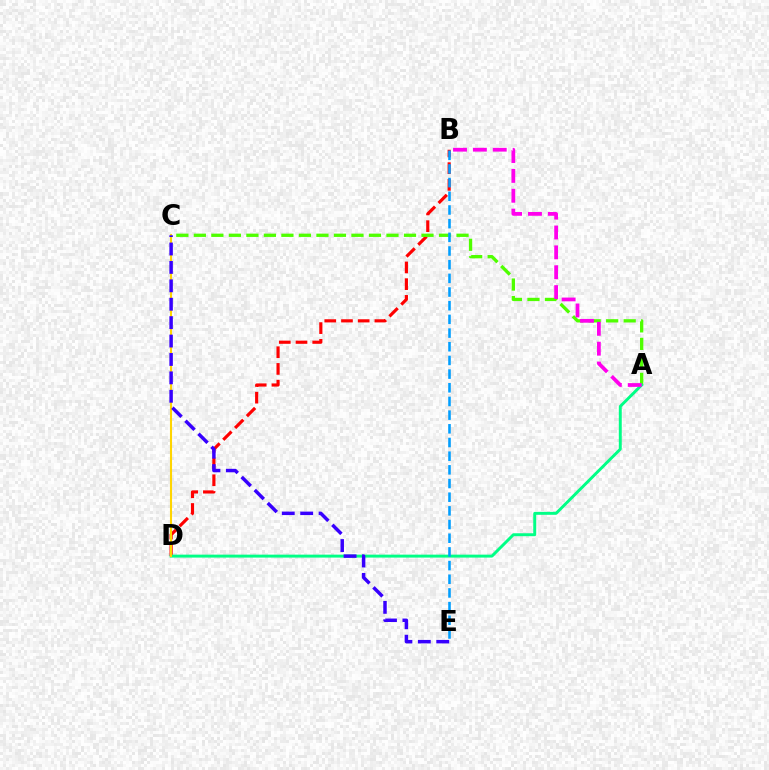{('B', 'D'): [{'color': '#ff0000', 'line_style': 'dashed', 'thickness': 2.27}], ('A', 'C'): [{'color': '#4fff00', 'line_style': 'dashed', 'thickness': 2.38}], ('A', 'D'): [{'color': '#00ff86', 'line_style': 'solid', 'thickness': 2.12}], ('C', 'D'): [{'color': '#ffd500', 'line_style': 'solid', 'thickness': 1.5}], ('A', 'B'): [{'color': '#ff00ed', 'line_style': 'dashed', 'thickness': 2.7}], ('C', 'E'): [{'color': '#3700ff', 'line_style': 'dashed', 'thickness': 2.5}], ('B', 'E'): [{'color': '#009eff', 'line_style': 'dashed', 'thickness': 1.86}]}